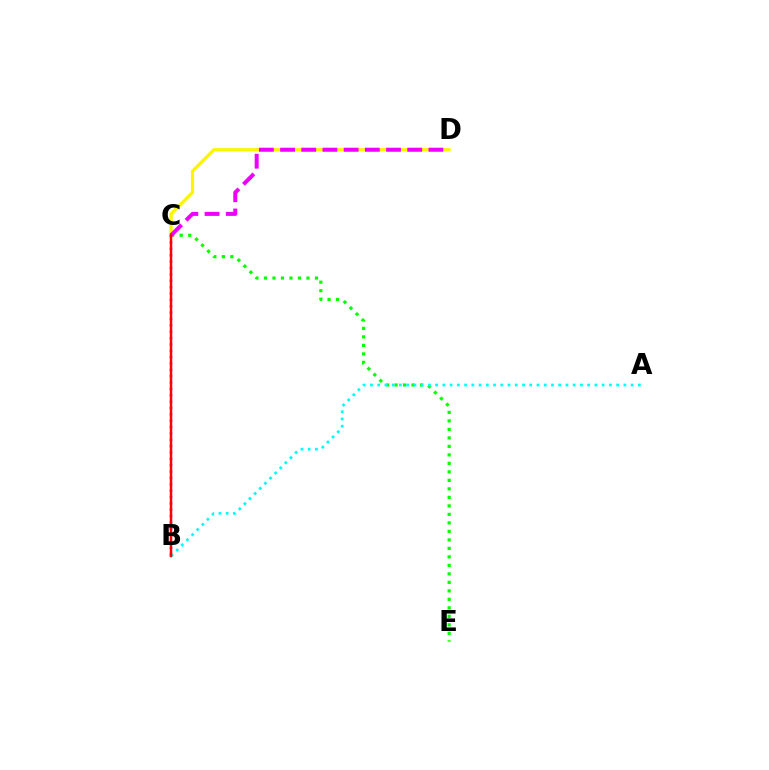{('C', 'E'): [{'color': '#08ff00', 'line_style': 'dotted', 'thickness': 2.31}], ('C', 'D'): [{'color': '#fcf500', 'line_style': 'solid', 'thickness': 2.3}, {'color': '#ee00ff', 'line_style': 'dashed', 'thickness': 2.88}], ('B', 'C'): [{'color': '#0010ff', 'line_style': 'dotted', 'thickness': 1.73}, {'color': '#ff0000', 'line_style': 'solid', 'thickness': 1.8}], ('A', 'B'): [{'color': '#00fff6', 'line_style': 'dotted', 'thickness': 1.97}]}